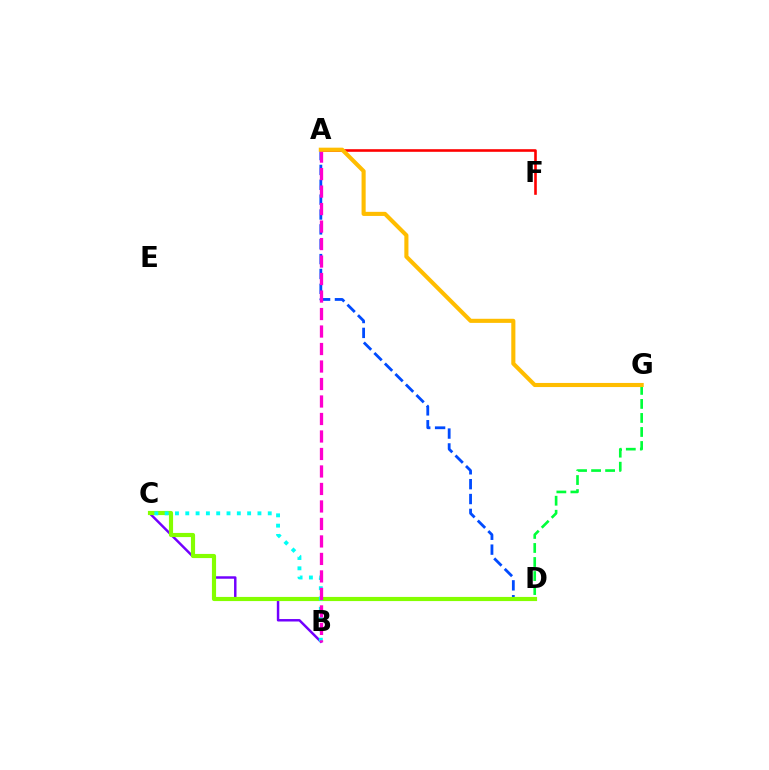{('A', 'D'): [{'color': '#004bff', 'line_style': 'dashed', 'thickness': 2.02}], ('B', 'C'): [{'color': '#7200ff', 'line_style': 'solid', 'thickness': 1.77}, {'color': '#00fff6', 'line_style': 'dotted', 'thickness': 2.8}], ('A', 'F'): [{'color': '#ff0000', 'line_style': 'solid', 'thickness': 1.88}], ('C', 'D'): [{'color': '#84ff00', 'line_style': 'solid', 'thickness': 2.99}], ('D', 'G'): [{'color': '#00ff39', 'line_style': 'dashed', 'thickness': 1.91}], ('A', 'B'): [{'color': '#ff00cf', 'line_style': 'dashed', 'thickness': 2.38}], ('A', 'G'): [{'color': '#ffbd00', 'line_style': 'solid', 'thickness': 2.96}]}